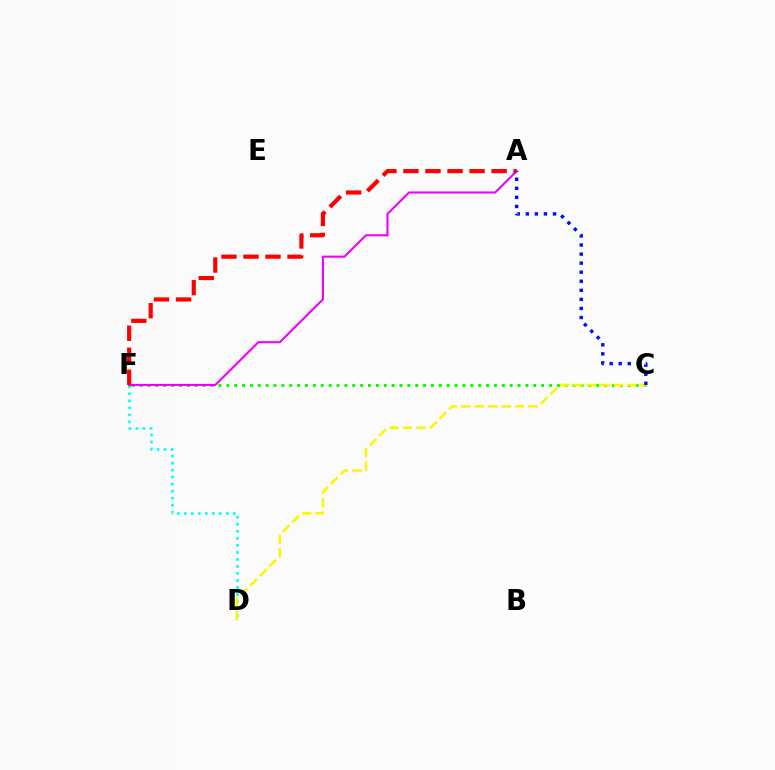{('C', 'F'): [{'color': '#08ff00', 'line_style': 'dotted', 'thickness': 2.14}], ('D', 'F'): [{'color': '#00fff6', 'line_style': 'dotted', 'thickness': 1.91}], ('A', 'F'): [{'color': '#ee00ff', 'line_style': 'solid', 'thickness': 1.51}, {'color': '#ff0000', 'line_style': 'dashed', 'thickness': 2.99}], ('C', 'D'): [{'color': '#fcf500', 'line_style': 'dashed', 'thickness': 1.83}], ('A', 'C'): [{'color': '#0010ff', 'line_style': 'dotted', 'thickness': 2.46}]}